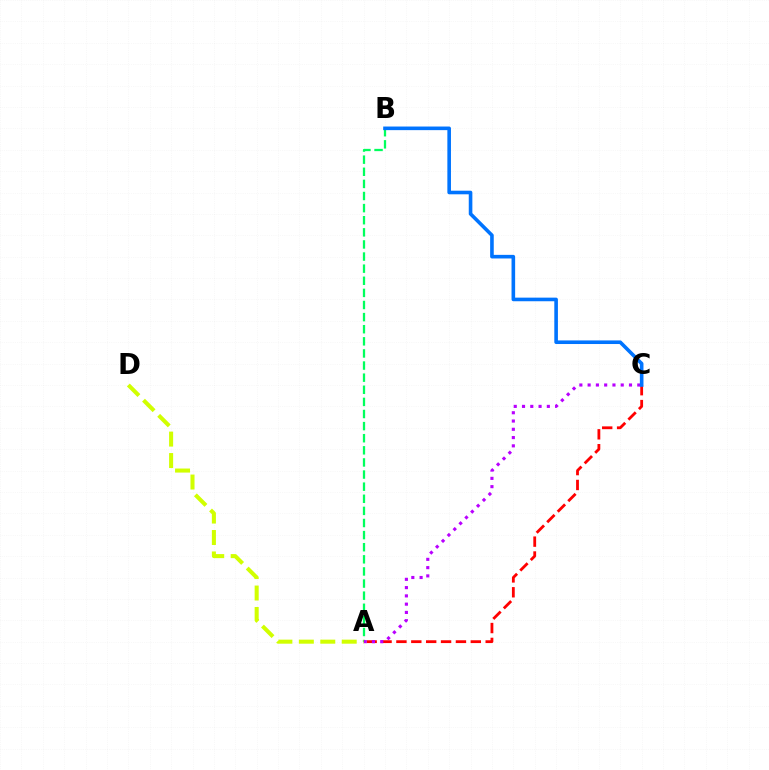{('A', 'C'): [{'color': '#ff0000', 'line_style': 'dashed', 'thickness': 2.02}, {'color': '#b900ff', 'line_style': 'dotted', 'thickness': 2.25}], ('A', 'B'): [{'color': '#00ff5c', 'line_style': 'dashed', 'thickness': 1.65}], ('A', 'D'): [{'color': '#d1ff00', 'line_style': 'dashed', 'thickness': 2.91}], ('B', 'C'): [{'color': '#0074ff', 'line_style': 'solid', 'thickness': 2.6}]}